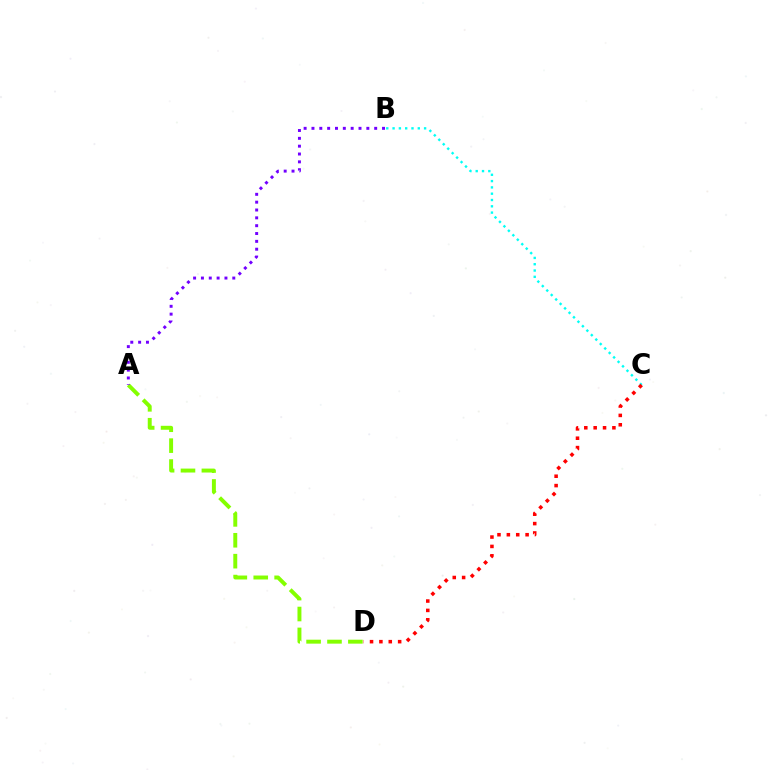{('B', 'C'): [{'color': '#00fff6', 'line_style': 'dotted', 'thickness': 1.71}], ('A', 'D'): [{'color': '#84ff00', 'line_style': 'dashed', 'thickness': 2.84}], ('A', 'B'): [{'color': '#7200ff', 'line_style': 'dotted', 'thickness': 2.13}], ('C', 'D'): [{'color': '#ff0000', 'line_style': 'dotted', 'thickness': 2.55}]}